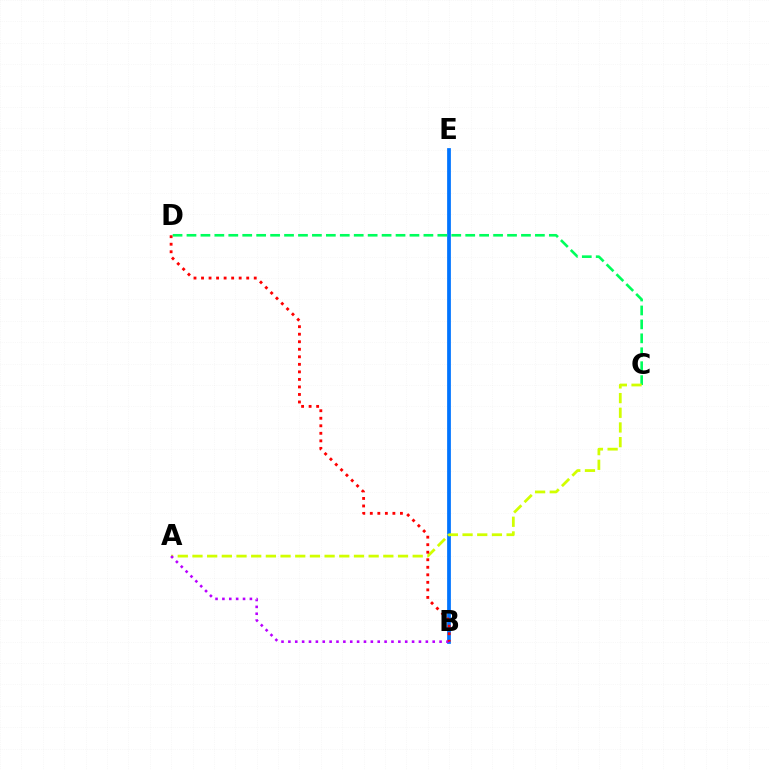{('B', 'E'): [{'color': '#0074ff', 'line_style': 'solid', 'thickness': 2.7}], ('C', 'D'): [{'color': '#00ff5c', 'line_style': 'dashed', 'thickness': 1.89}], ('A', 'C'): [{'color': '#d1ff00', 'line_style': 'dashed', 'thickness': 1.99}], ('A', 'B'): [{'color': '#b900ff', 'line_style': 'dotted', 'thickness': 1.87}], ('B', 'D'): [{'color': '#ff0000', 'line_style': 'dotted', 'thickness': 2.05}]}